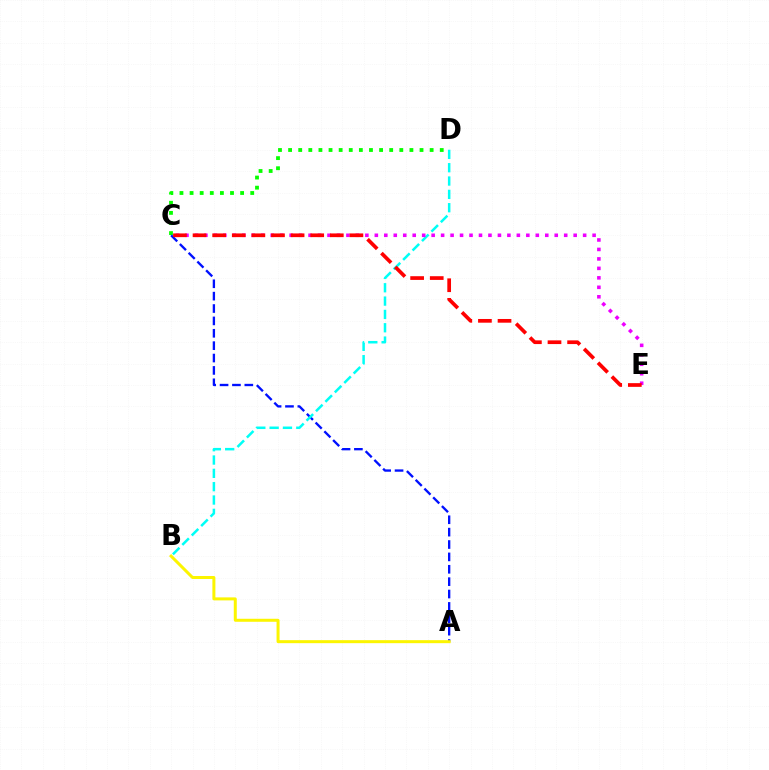{('C', 'D'): [{'color': '#08ff00', 'line_style': 'dotted', 'thickness': 2.75}], ('A', 'C'): [{'color': '#0010ff', 'line_style': 'dashed', 'thickness': 1.68}], ('B', 'D'): [{'color': '#00fff6', 'line_style': 'dashed', 'thickness': 1.81}], ('C', 'E'): [{'color': '#ee00ff', 'line_style': 'dotted', 'thickness': 2.57}, {'color': '#ff0000', 'line_style': 'dashed', 'thickness': 2.66}], ('A', 'B'): [{'color': '#fcf500', 'line_style': 'solid', 'thickness': 2.16}]}